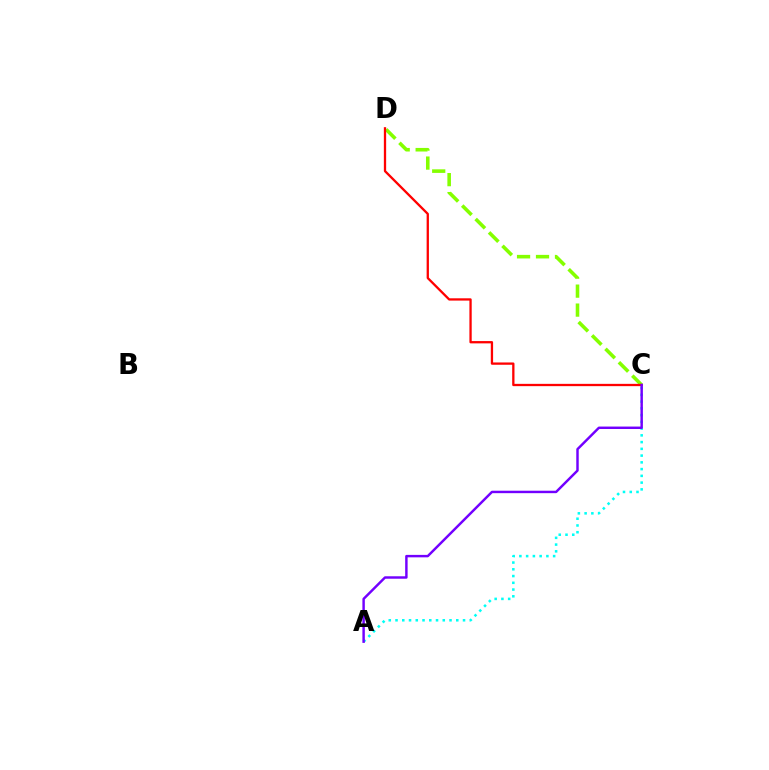{('C', 'D'): [{'color': '#84ff00', 'line_style': 'dashed', 'thickness': 2.58}, {'color': '#ff0000', 'line_style': 'solid', 'thickness': 1.66}], ('A', 'C'): [{'color': '#00fff6', 'line_style': 'dotted', 'thickness': 1.83}, {'color': '#7200ff', 'line_style': 'solid', 'thickness': 1.76}]}